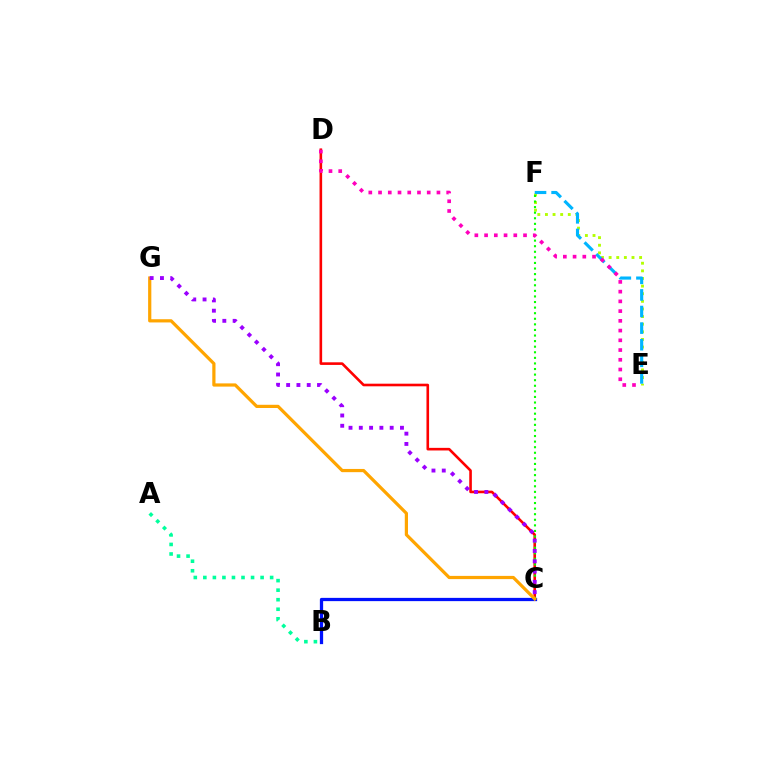{('E', 'F'): [{'color': '#b3ff00', 'line_style': 'dotted', 'thickness': 2.07}, {'color': '#00b5ff', 'line_style': 'dashed', 'thickness': 2.25}], ('C', 'D'): [{'color': '#ff0000', 'line_style': 'solid', 'thickness': 1.88}], ('A', 'B'): [{'color': '#00ff9d', 'line_style': 'dotted', 'thickness': 2.59}], ('B', 'C'): [{'color': '#0010ff', 'line_style': 'solid', 'thickness': 2.34}], ('C', 'F'): [{'color': '#08ff00', 'line_style': 'dotted', 'thickness': 1.52}], ('C', 'G'): [{'color': '#ffa500', 'line_style': 'solid', 'thickness': 2.32}, {'color': '#9b00ff', 'line_style': 'dotted', 'thickness': 2.8}], ('D', 'E'): [{'color': '#ff00bd', 'line_style': 'dotted', 'thickness': 2.65}]}